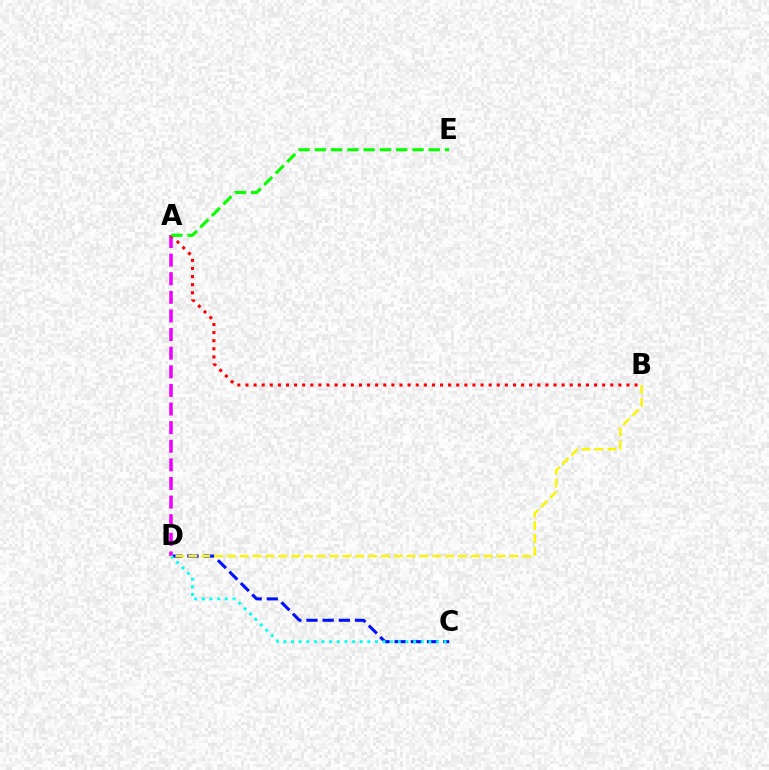{('C', 'D'): [{'color': '#0010ff', 'line_style': 'dashed', 'thickness': 2.2}, {'color': '#00fff6', 'line_style': 'dotted', 'thickness': 2.07}], ('A', 'D'): [{'color': '#ee00ff', 'line_style': 'dashed', 'thickness': 2.53}], ('A', 'B'): [{'color': '#ff0000', 'line_style': 'dotted', 'thickness': 2.2}], ('A', 'E'): [{'color': '#08ff00', 'line_style': 'dashed', 'thickness': 2.21}], ('B', 'D'): [{'color': '#fcf500', 'line_style': 'dashed', 'thickness': 1.74}]}